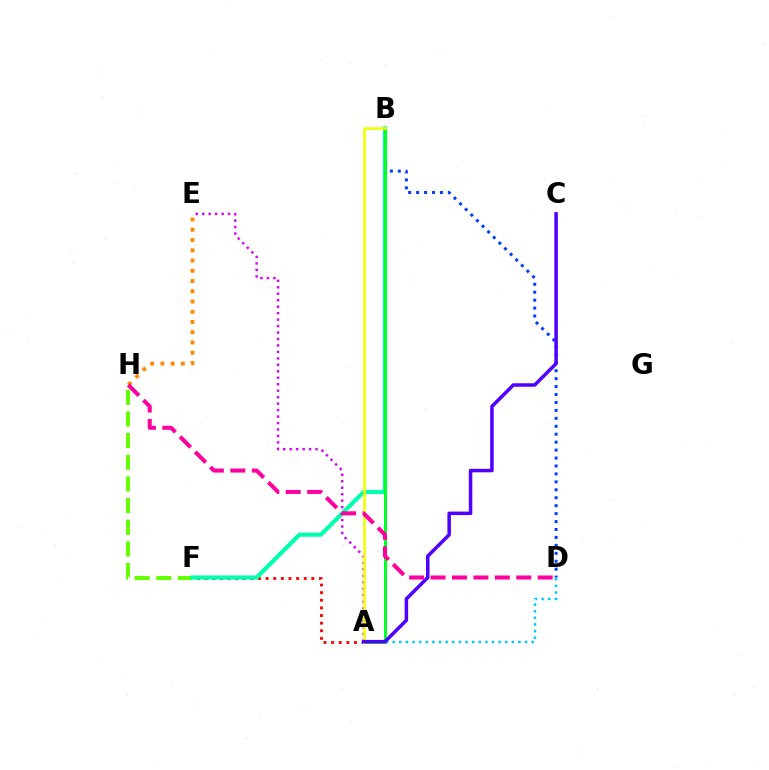{('A', 'E'): [{'color': '#d600ff', 'line_style': 'dotted', 'thickness': 1.76}], ('A', 'D'): [{'color': '#00c7ff', 'line_style': 'dotted', 'thickness': 1.8}], ('F', 'H'): [{'color': '#66ff00', 'line_style': 'dashed', 'thickness': 2.94}], ('B', 'D'): [{'color': '#003fff', 'line_style': 'dotted', 'thickness': 2.16}], ('A', 'F'): [{'color': '#ff0000', 'line_style': 'dotted', 'thickness': 2.07}], ('B', 'F'): [{'color': '#00ffaf', 'line_style': 'solid', 'thickness': 2.99}], ('A', 'B'): [{'color': '#00ff27', 'line_style': 'solid', 'thickness': 2.14}, {'color': '#eeff00', 'line_style': 'solid', 'thickness': 1.87}], ('E', 'H'): [{'color': '#ff8800', 'line_style': 'dotted', 'thickness': 2.78}], ('A', 'C'): [{'color': '#4f00ff', 'line_style': 'solid', 'thickness': 2.52}], ('D', 'H'): [{'color': '#ff00a0', 'line_style': 'dashed', 'thickness': 2.91}]}